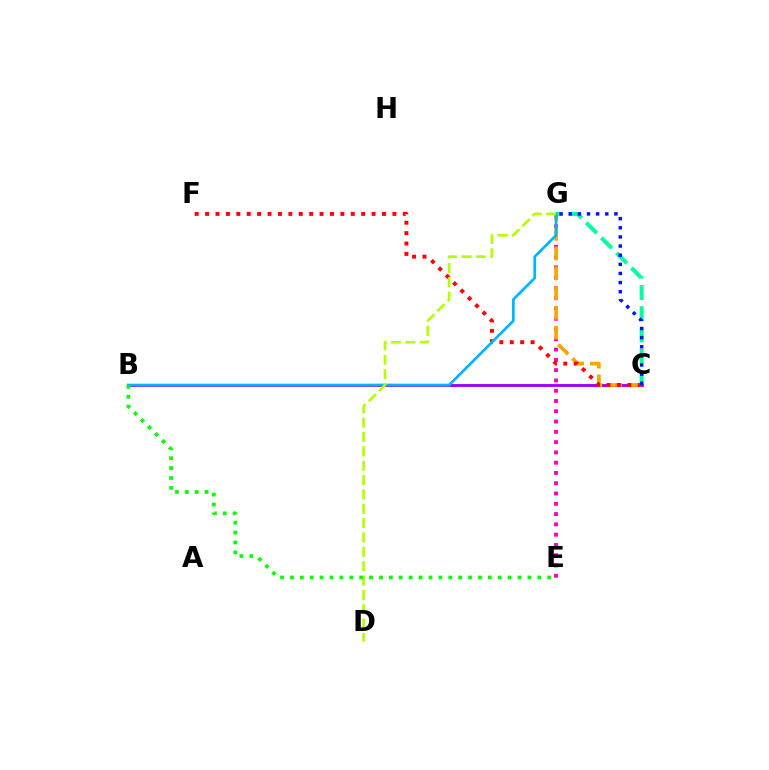{('E', 'G'): [{'color': '#ff00bd', 'line_style': 'dotted', 'thickness': 2.79}], ('B', 'C'): [{'color': '#9b00ff', 'line_style': 'solid', 'thickness': 2.06}], ('C', 'G'): [{'color': '#ffa500', 'line_style': 'dashed', 'thickness': 2.68}, {'color': '#00ff9d', 'line_style': 'dashed', 'thickness': 2.89}, {'color': '#0010ff', 'line_style': 'dotted', 'thickness': 2.48}], ('C', 'F'): [{'color': '#ff0000', 'line_style': 'dotted', 'thickness': 2.83}], ('B', 'G'): [{'color': '#00b5ff', 'line_style': 'solid', 'thickness': 1.96}], ('D', 'G'): [{'color': '#b3ff00', 'line_style': 'dashed', 'thickness': 1.95}], ('B', 'E'): [{'color': '#08ff00', 'line_style': 'dotted', 'thickness': 2.69}]}